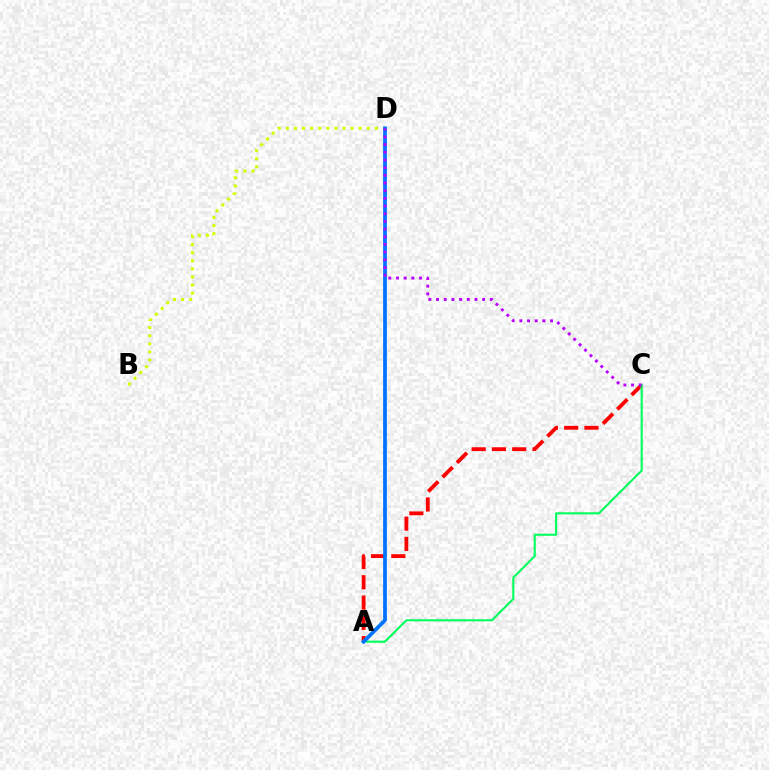{('A', 'C'): [{'color': '#ff0000', 'line_style': 'dashed', 'thickness': 2.75}, {'color': '#00ff5c', 'line_style': 'solid', 'thickness': 1.51}], ('B', 'D'): [{'color': '#d1ff00', 'line_style': 'dotted', 'thickness': 2.2}], ('A', 'D'): [{'color': '#0074ff', 'line_style': 'solid', 'thickness': 2.69}], ('C', 'D'): [{'color': '#b900ff', 'line_style': 'dotted', 'thickness': 2.09}]}